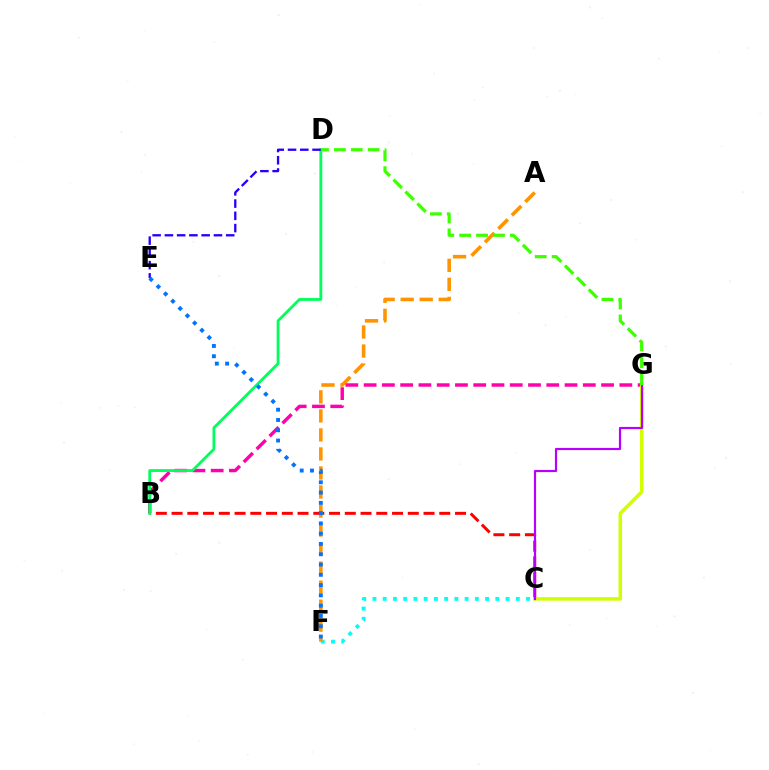{('C', 'F'): [{'color': '#00fff6', 'line_style': 'dotted', 'thickness': 2.78}], ('B', 'C'): [{'color': '#ff0000', 'line_style': 'dashed', 'thickness': 2.14}], ('A', 'F'): [{'color': '#ff9400', 'line_style': 'dashed', 'thickness': 2.58}], ('B', 'G'): [{'color': '#ff00ac', 'line_style': 'dashed', 'thickness': 2.48}], ('C', 'G'): [{'color': '#d1ff00', 'line_style': 'solid', 'thickness': 2.53}, {'color': '#b900ff', 'line_style': 'solid', 'thickness': 1.56}], ('B', 'D'): [{'color': '#00ff5c', 'line_style': 'solid', 'thickness': 2.02}], ('D', 'E'): [{'color': '#2500ff', 'line_style': 'dashed', 'thickness': 1.67}], ('E', 'F'): [{'color': '#0074ff', 'line_style': 'dotted', 'thickness': 2.79}], ('D', 'G'): [{'color': '#3dff00', 'line_style': 'dashed', 'thickness': 2.29}]}